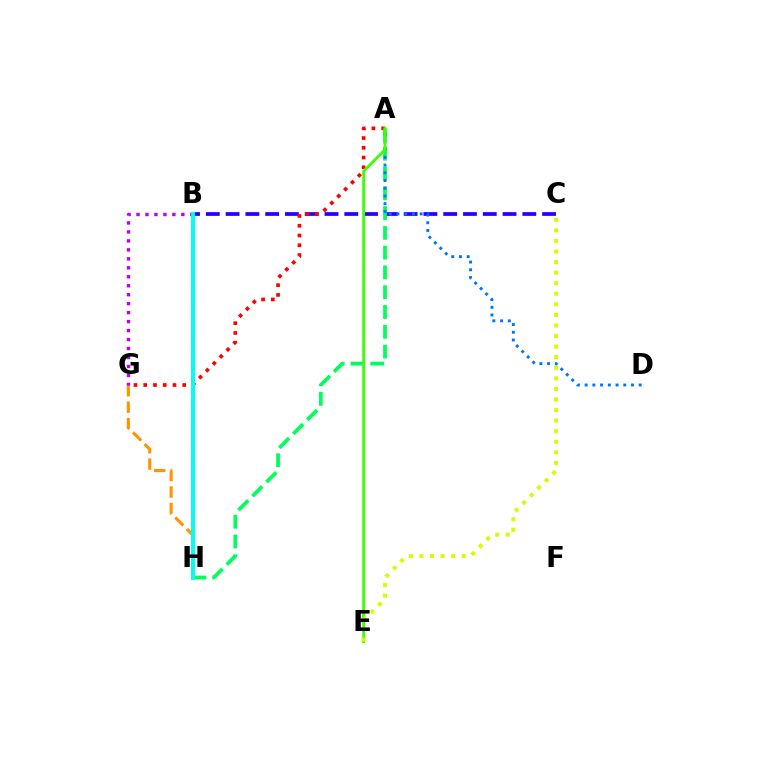{('B', 'C'): [{'color': '#2500ff', 'line_style': 'dashed', 'thickness': 2.69}], ('G', 'H'): [{'color': '#ff9400', 'line_style': 'dashed', 'thickness': 2.23}], ('A', 'G'): [{'color': '#ff0000', 'line_style': 'dotted', 'thickness': 2.65}], ('B', 'G'): [{'color': '#b900ff', 'line_style': 'dotted', 'thickness': 2.44}], ('A', 'H'): [{'color': '#00ff5c', 'line_style': 'dashed', 'thickness': 2.69}], ('B', 'H'): [{'color': '#ff00ac', 'line_style': 'dotted', 'thickness': 2.81}, {'color': '#00fff6', 'line_style': 'solid', 'thickness': 2.84}], ('A', 'D'): [{'color': '#0074ff', 'line_style': 'dotted', 'thickness': 2.1}], ('A', 'E'): [{'color': '#3dff00', 'line_style': 'solid', 'thickness': 2.01}], ('C', 'E'): [{'color': '#d1ff00', 'line_style': 'dotted', 'thickness': 2.87}]}